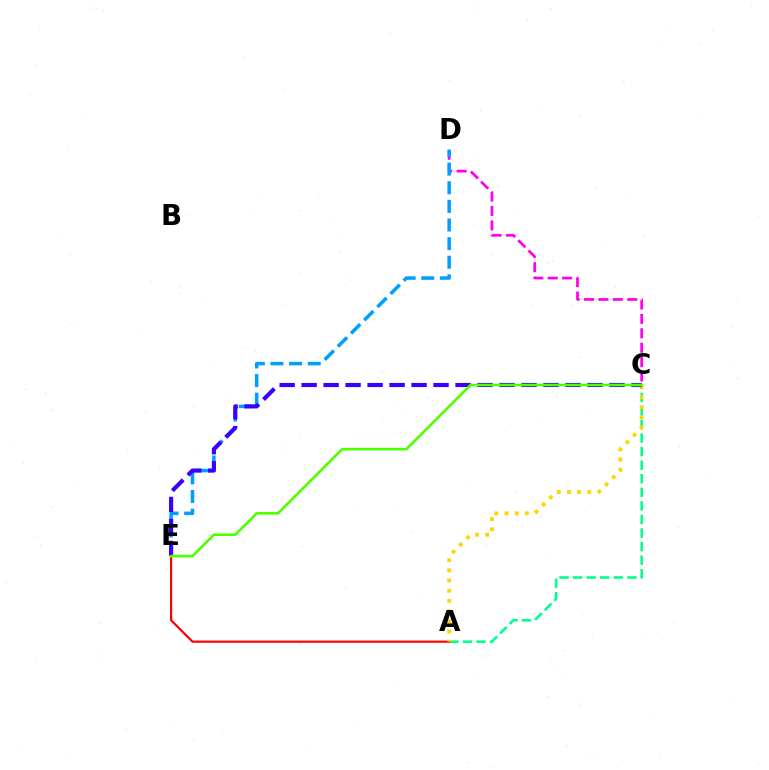{('A', 'C'): [{'color': '#00ff86', 'line_style': 'dashed', 'thickness': 1.84}, {'color': '#ffd500', 'line_style': 'dotted', 'thickness': 2.77}], ('A', 'E'): [{'color': '#ff0000', 'line_style': 'solid', 'thickness': 1.58}], ('C', 'D'): [{'color': '#ff00ed', 'line_style': 'dashed', 'thickness': 1.96}], ('D', 'E'): [{'color': '#009eff', 'line_style': 'dashed', 'thickness': 2.53}], ('C', 'E'): [{'color': '#3700ff', 'line_style': 'dashed', 'thickness': 2.99}, {'color': '#4fff00', 'line_style': 'solid', 'thickness': 1.89}]}